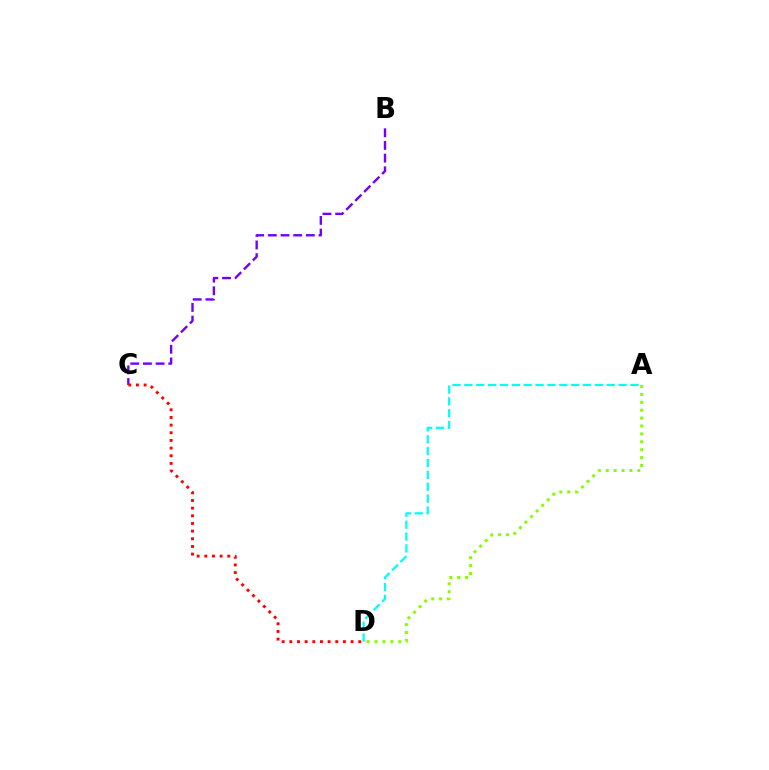{('B', 'C'): [{'color': '#7200ff', 'line_style': 'dashed', 'thickness': 1.72}], ('A', 'D'): [{'color': '#00fff6', 'line_style': 'dashed', 'thickness': 1.61}, {'color': '#84ff00', 'line_style': 'dotted', 'thickness': 2.15}], ('C', 'D'): [{'color': '#ff0000', 'line_style': 'dotted', 'thickness': 2.08}]}